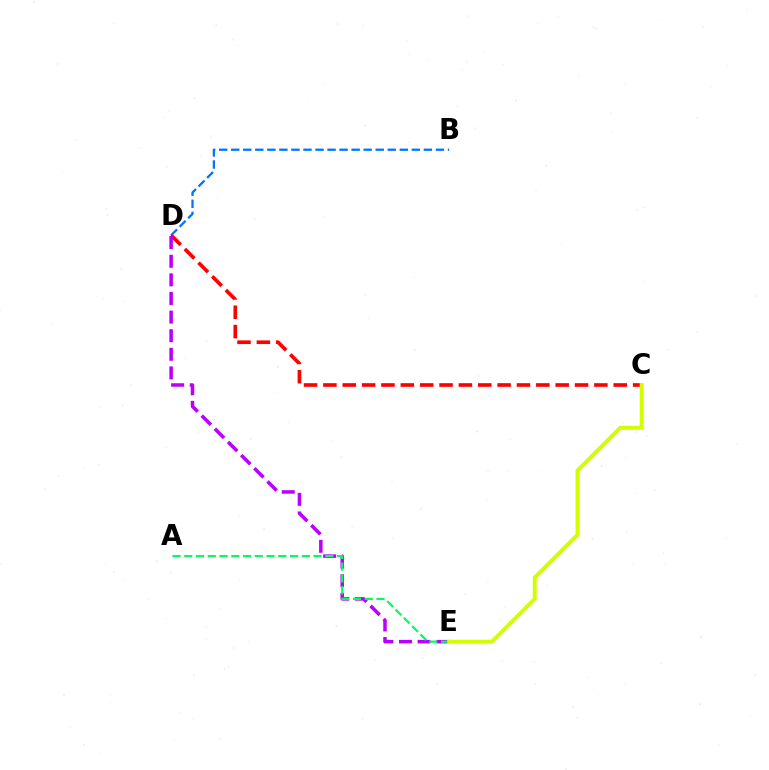{('B', 'D'): [{'color': '#0074ff', 'line_style': 'dashed', 'thickness': 1.64}], ('C', 'D'): [{'color': '#ff0000', 'line_style': 'dashed', 'thickness': 2.63}], ('D', 'E'): [{'color': '#b900ff', 'line_style': 'dashed', 'thickness': 2.53}], ('A', 'E'): [{'color': '#00ff5c', 'line_style': 'dashed', 'thickness': 1.6}], ('C', 'E'): [{'color': '#d1ff00', 'line_style': 'solid', 'thickness': 2.83}]}